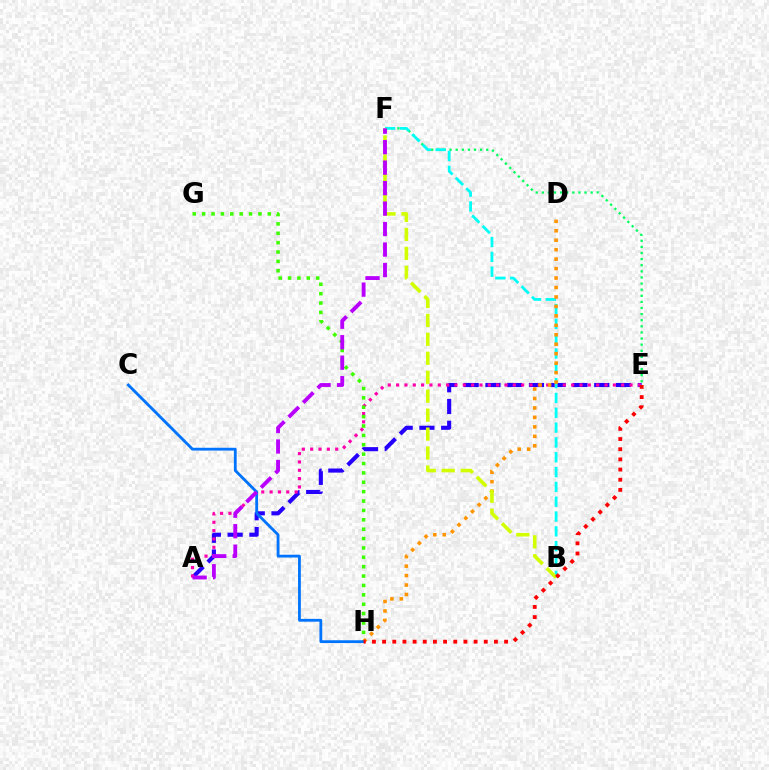{('A', 'E'): [{'color': '#2500ff', 'line_style': 'dashed', 'thickness': 2.96}, {'color': '#ff00ac', 'line_style': 'dotted', 'thickness': 2.26}], ('E', 'F'): [{'color': '#00ff5c', 'line_style': 'dotted', 'thickness': 1.66}], ('B', 'F'): [{'color': '#00fff6', 'line_style': 'dashed', 'thickness': 2.01}, {'color': '#d1ff00', 'line_style': 'dashed', 'thickness': 2.58}], ('G', 'H'): [{'color': '#3dff00', 'line_style': 'dotted', 'thickness': 2.55}], ('D', 'H'): [{'color': '#ff9400', 'line_style': 'dotted', 'thickness': 2.57}], ('C', 'H'): [{'color': '#0074ff', 'line_style': 'solid', 'thickness': 2.02}], ('A', 'F'): [{'color': '#b900ff', 'line_style': 'dashed', 'thickness': 2.78}], ('E', 'H'): [{'color': '#ff0000', 'line_style': 'dotted', 'thickness': 2.76}]}